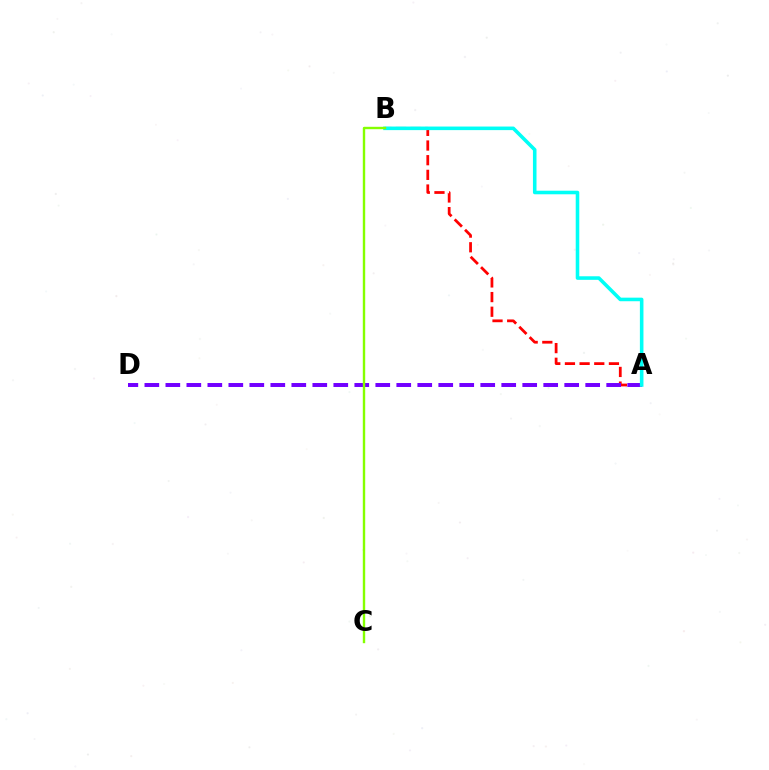{('A', 'B'): [{'color': '#ff0000', 'line_style': 'dashed', 'thickness': 1.99}, {'color': '#00fff6', 'line_style': 'solid', 'thickness': 2.57}], ('A', 'D'): [{'color': '#7200ff', 'line_style': 'dashed', 'thickness': 2.85}], ('B', 'C'): [{'color': '#84ff00', 'line_style': 'solid', 'thickness': 1.72}]}